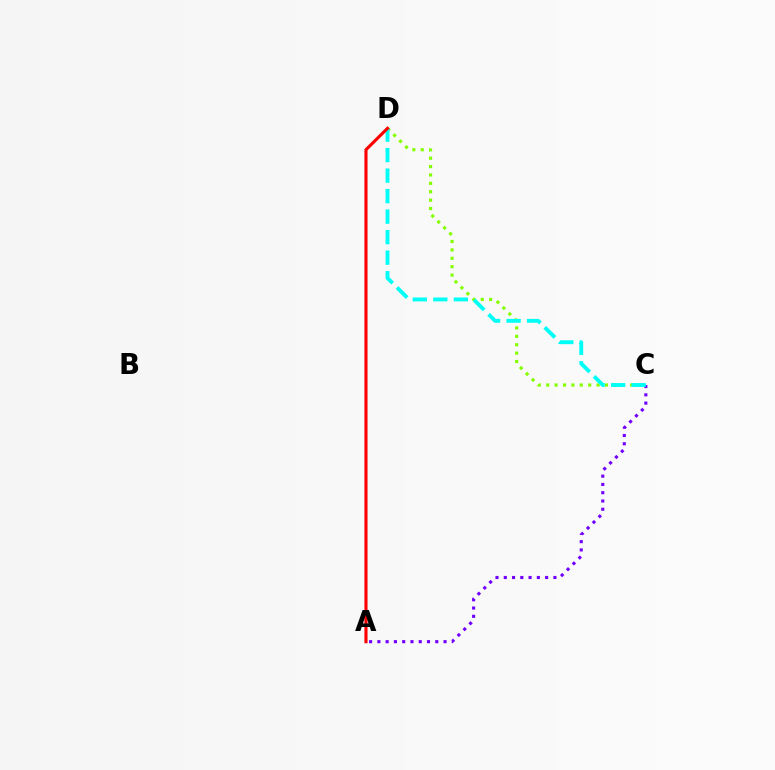{('A', 'C'): [{'color': '#7200ff', 'line_style': 'dotted', 'thickness': 2.25}], ('C', 'D'): [{'color': '#84ff00', 'line_style': 'dotted', 'thickness': 2.28}, {'color': '#00fff6', 'line_style': 'dashed', 'thickness': 2.79}], ('A', 'D'): [{'color': '#ff0000', 'line_style': 'solid', 'thickness': 2.24}]}